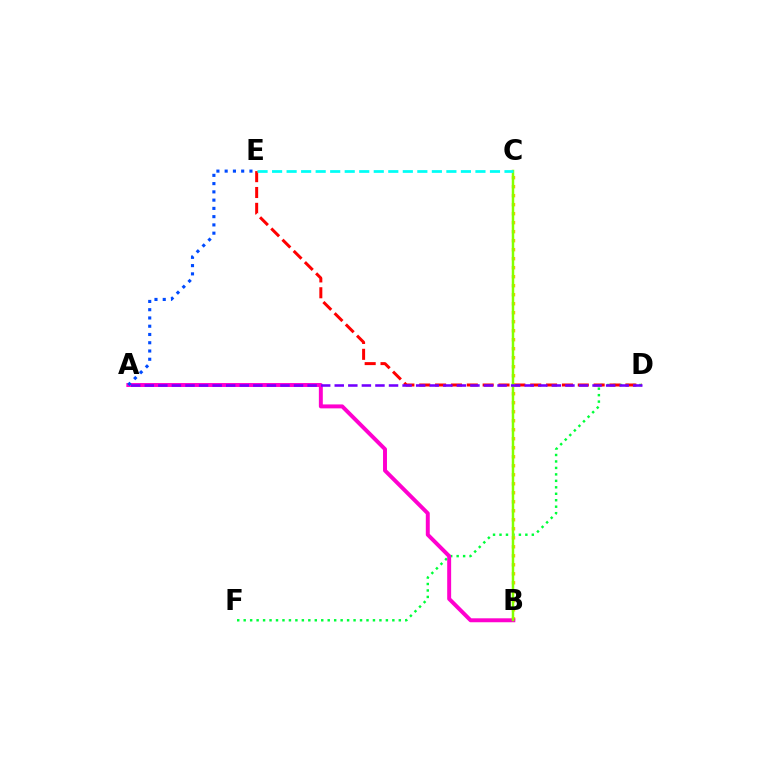{('D', 'F'): [{'color': '#00ff39', 'line_style': 'dotted', 'thickness': 1.76}], ('D', 'E'): [{'color': '#ff0000', 'line_style': 'dashed', 'thickness': 2.15}], ('B', 'C'): [{'color': '#ffbd00', 'line_style': 'dotted', 'thickness': 2.45}, {'color': '#84ff00', 'line_style': 'solid', 'thickness': 1.79}], ('A', 'B'): [{'color': '#ff00cf', 'line_style': 'solid', 'thickness': 2.84}], ('C', 'E'): [{'color': '#00fff6', 'line_style': 'dashed', 'thickness': 1.97}], ('A', 'D'): [{'color': '#7200ff', 'line_style': 'dashed', 'thickness': 1.84}], ('A', 'E'): [{'color': '#004bff', 'line_style': 'dotted', 'thickness': 2.24}]}